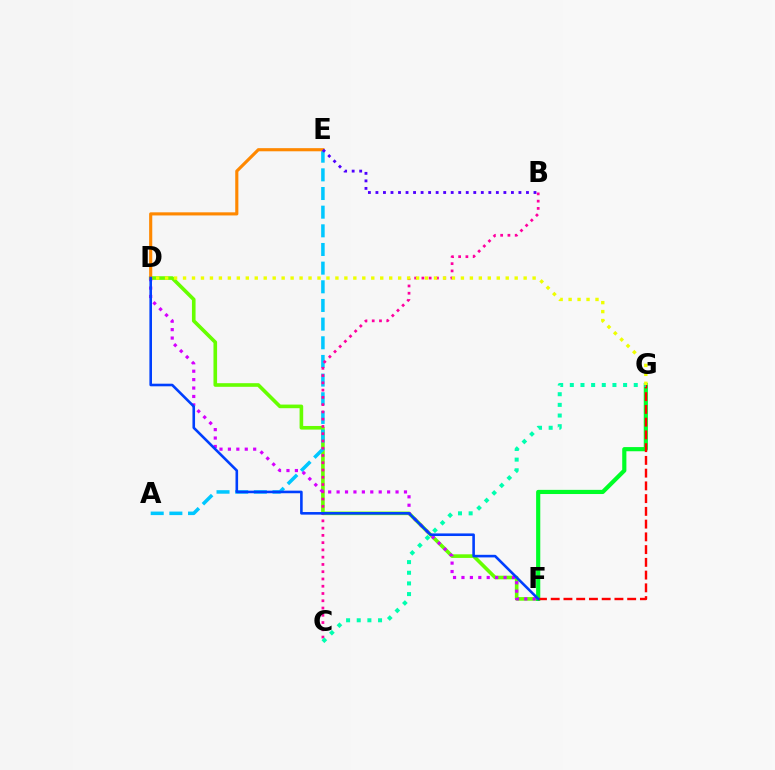{('D', 'F'): [{'color': '#66ff00', 'line_style': 'solid', 'thickness': 2.61}, {'color': '#d600ff', 'line_style': 'dotted', 'thickness': 2.29}, {'color': '#003fff', 'line_style': 'solid', 'thickness': 1.87}], ('F', 'G'): [{'color': '#00ff27', 'line_style': 'solid', 'thickness': 3.0}, {'color': '#ff0000', 'line_style': 'dashed', 'thickness': 1.73}], ('A', 'E'): [{'color': '#00c7ff', 'line_style': 'dashed', 'thickness': 2.53}], ('B', 'C'): [{'color': '#ff00a0', 'line_style': 'dotted', 'thickness': 1.97}], ('D', 'E'): [{'color': '#ff8800', 'line_style': 'solid', 'thickness': 2.25}], ('B', 'E'): [{'color': '#4f00ff', 'line_style': 'dotted', 'thickness': 2.05}], ('C', 'G'): [{'color': '#00ffaf', 'line_style': 'dotted', 'thickness': 2.9}], ('D', 'G'): [{'color': '#eeff00', 'line_style': 'dotted', 'thickness': 2.44}]}